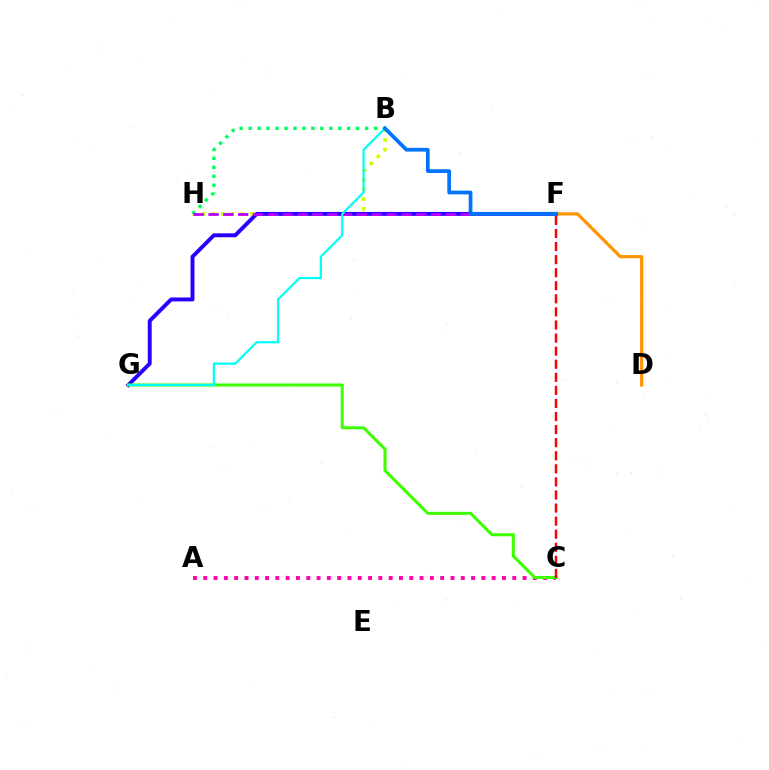{('B', 'H'): [{'color': '#d1ff00', 'line_style': 'dotted', 'thickness': 2.64}, {'color': '#00ff5c', 'line_style': 'dotted', 'thickness': 2.43}], ('F', 'G'): [{'color': '#2500ff', 'line_style': 'solid', 'thickness': 2.82}], ('D', 'F'): [{'color': '#ff9400', 'line_style': 'solid', 'thickness': 2.31}], ('A', 'C'): [{'color': '#ff00ac', 'line_style': 'dotted', 'thickness': 2.8}], ('C', 'G'): [{'color': '#3dff00', 'line_style': 'solid', 'thickness': 2.19}], ('F', 'H'): [{'color': '#b900ff', 'line_style': 'dashed', 'thickness': 2.02}], ('B', 'G'): [{'color': '#00fff6', 'line_style': 'solid', 'thickness': 1.61}], ('B', 'F'): [{'color': '#0074ff', 'line_style': 'solid', 'thickness': 2.68}], ('C', 'F'): [{'color': '#ff0000', 'line_style': 'dashed', 'thickness': 1.78}]}